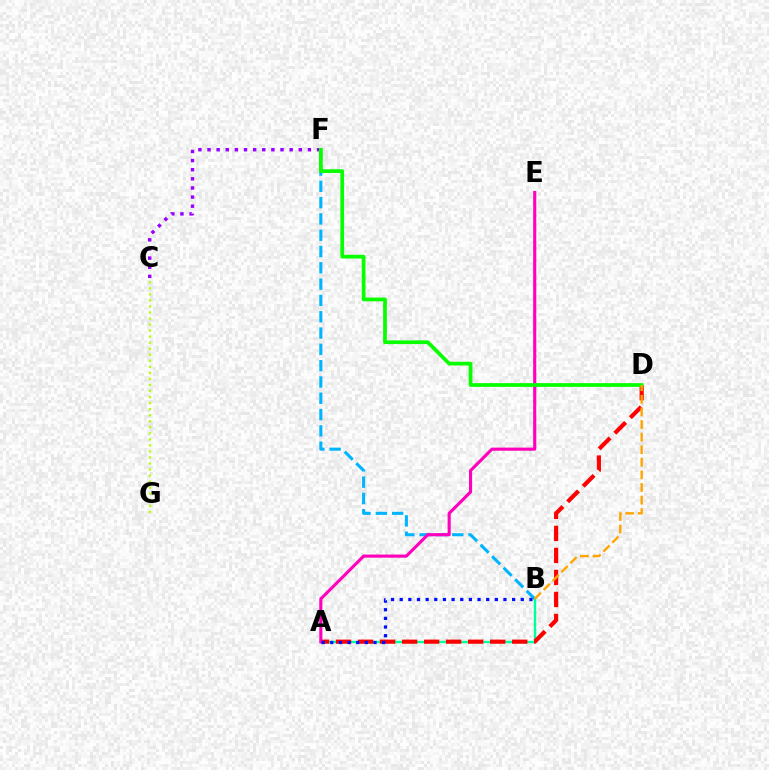{('C', 'G'): [{'color': '#b3ff00', 'line_style': 'dotted', 'thickness': 1.64}], ('B', 'F'): [{'color': '#00b5ff', 'line_style': 'dashed', 'thickness': 2.21}], ('A', 'B'): [{'color': '#00ff9d', 'line_style': 'solid', 'thickness': 1.72}, {'color': '#0010ff', 'line_style': 'dotted', 'thickness': 2.35}], ('A', 'D'): [{'color': '#ff0000', 'line_style': 'dashed', 'thickness': 2.99}], ('A', 'E'): [{'color': '#ff00bd', 'line_style': 'solid', 'thickness': 2.24}], ('C', 'F'): [{'color': '#9b00ff', 'line_style': 'dotted', 'thickness': 2.48}], ('D', 'F'): [{'color': '#08ff00', 'line_style': 'solid', 'thickness': 2.68}], ('B', 'D'): [{'color': '#ffa500', 'line_style': 'dashed', 'thickness': 1.71}]}